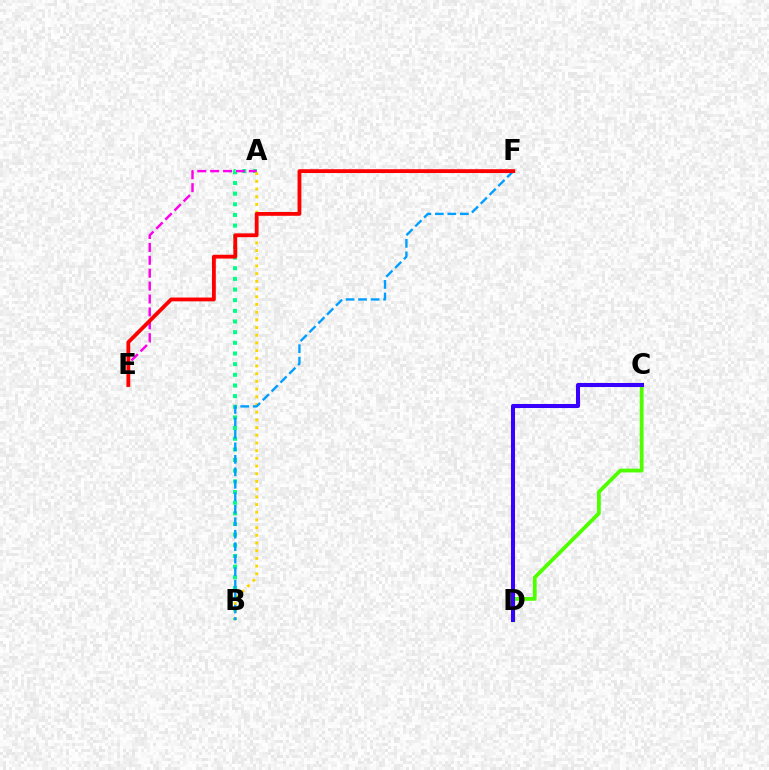{('C', 'D'): [{'color': '#4fff00', 'line_style': 'solid', 'thickness': 2.73}, {'color': '#3700ff', 'line_style': 'solid', 'thickness': 2.91}], ('A', 'B'): [{'color': '#00ff86', 'line_style': 'dotted', 'thickness': 2.9}, {'color': '#ffd500', 'line_style': 'dotted', 'thickness': 2.09}], ('A', 'E'): [{'color': '#ff00ed', 'line_style': 'dashed', 'thickness': 1.75}], ('B', 'F'): [{'color': '#009eff', 'line_style': 'dashed', 'thickness': 1.7}], ('E', 'F'): [{'color': '#ff0000', 'line_style': 'solid', 'thickness': 2.75}]}